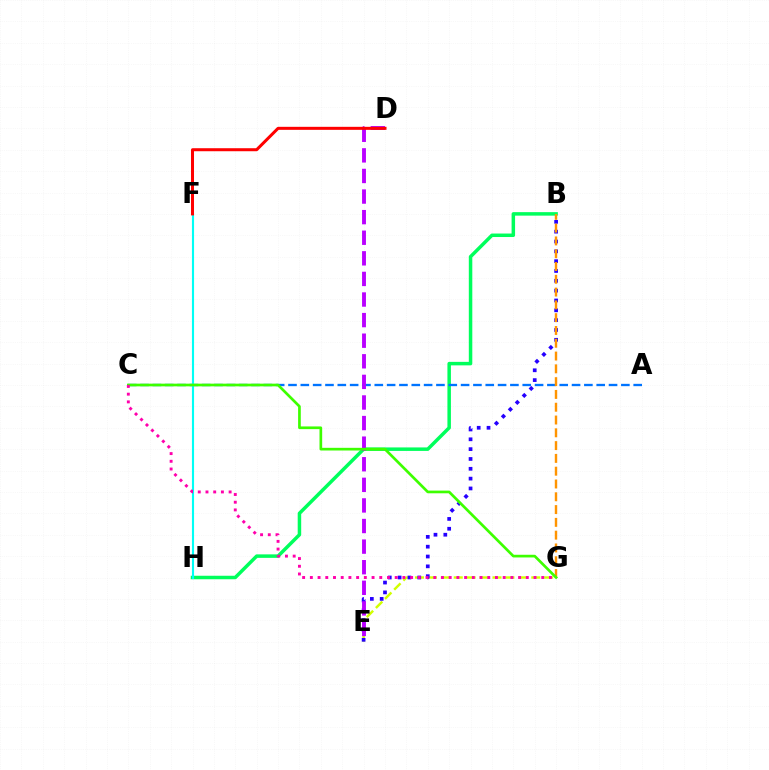{('B', 'H'): [{'color': '#00ff5c', 'line_style': 'solid', 'thickness': 2.52}], ('A', 'C'): [{'color': '#0074ff', 'line_style': 'dashed', 'thickness': 1.67}], ('E', 'G'): [{'color': '#d1ff00', 'line_style': 'dashed', 'thickness': 1.76}], ('B', 'E'): [{'color': '#2500ff', 'line_style': 'dotted', 'thickness': 2.67}], ('D', 'E'): [{'color': '#b900ff', 'line_style': 'dashed', 'thickness': 2.8}], ('B', 'G'): [{'color': '#ff9400', 'line_style': 'dashed', 'thickness': 1.74}], ('F', 'H'): [{'color': '#00fff6', 'line_style': 'solid', 'thickness': 1.53}], ('D', 'F'): [{'color': '#ff0000', 'line_style': 'solid', 'thickness': 2.17}], ('C', 'G'): [{'color': '#3dff00', 'line_style': 'solid', 'thickness': 1.93}, {'color': '#ff00ac', 'line_style': 'dotted', 'thickness': 2.1}]}